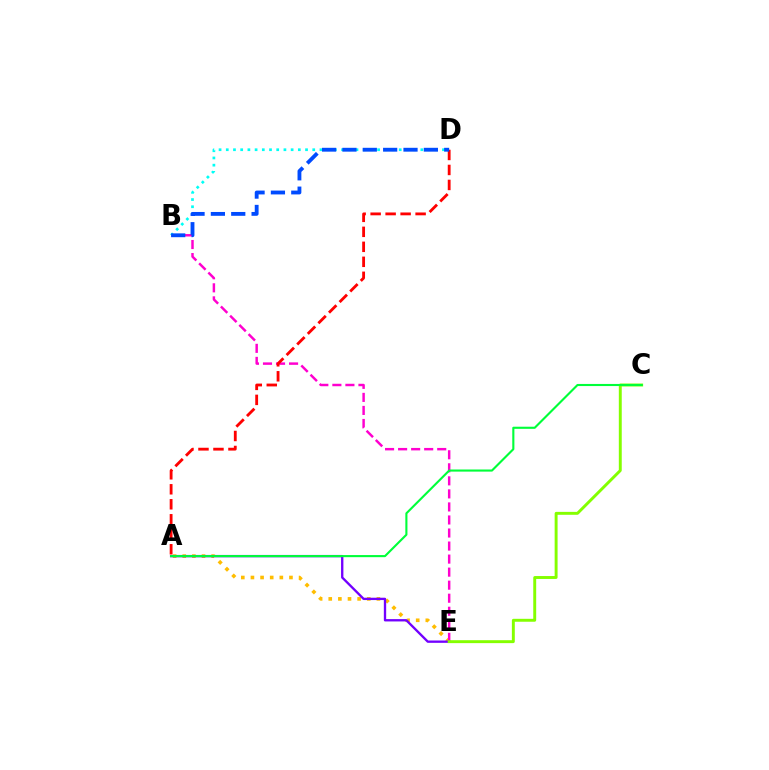{('A', 'E'): [{'color': '#ffbd00', 'line_style': 'dotted', 'thickness': 2.62}, {'color': '#7200ff', 'line_style': 'solid', 'thickness': 1.68}], ('B', 'E'): [{'color': '#ff00cf', 'line_style': 'dashed', 'thickness': 1.77}], ('B', 'D'): [{'color': '#00fff6', 'line_style': 'dotted', 'thickness': 1.96}, {'color': '#004bff', 'line_style': 'dashed', 'thickness': 2.77}], ('A', 'D'): [{'color': '#ff0000', 'line_style': 'dashed', 'thickness': 2.04}], ('C', 'E'): [{'color': '#84ff00', 'line_style': 'solid', 'thickness': 2.11}], ('A', 'C'): [{'color': '#00ff39', 'line_style': 'solid', 'thickness': 1.52}]}